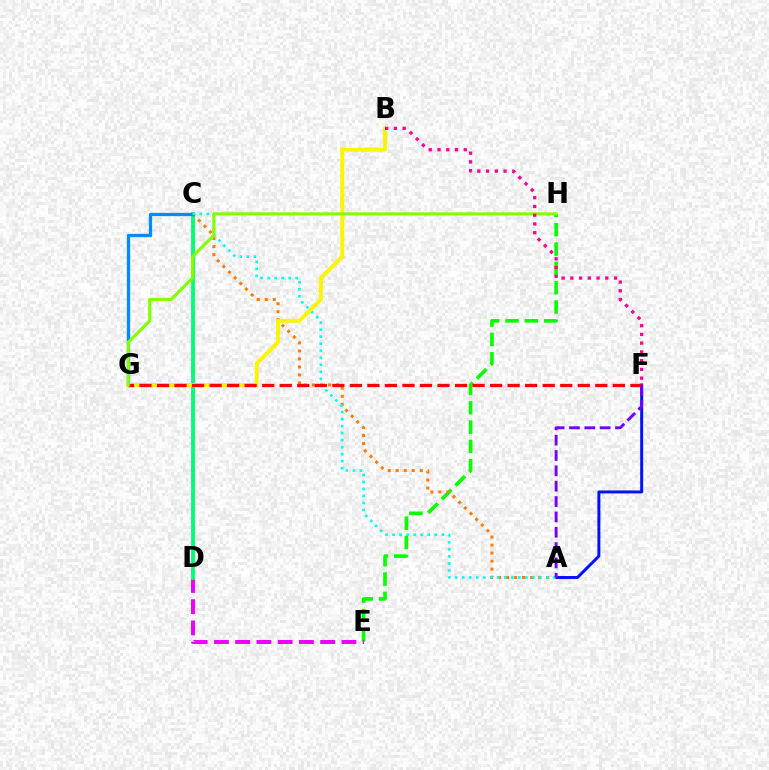{('E', 'H'): [{'color': '#08ff00', 'line_style': 'dashed', 'thickness': 2.62}], ('D', 'E'): [{'color': '#ee00ff', 'line_style': 'dashed', 'thickness': 2.89}], ('C', 'D'): [{'color': '#00ff74', 'line_style': 'solid', 'thickness': 2.77}], ('A', 'C'): [{'color': '#ff7c00', 'line_style': 'dotted', 'thickness': 2.18}, {'color': '#00fff6', 'line_style': 'dotted', 'thickness': 1.91}], ('A', 'F'): [{'color': '#0010ff', 'line_style': 'solid', 'thickness': 2.12}, {'color': '#7200ff', 'line_style': 'dashed', 'thickness': 2.09}], ('C', 'G'): [{'color': '#008cff', 'line_style': 'solid', 'thickness': 2.36}], ('B', 'G'): [{'color': '#fcf500', 'line_style': 'solid', 'thickness': 2.81}], ('F', 'G'): [{'color': '#ff0000', 'line_style': 'dashed', 'thickness': 2.38}], ('G', 'H'): [{'color': '#84ff00', 'line_style': 'solid', 'thickness': 2.23}], ('B', 'F'): [{'color': '#ff0094', 'line_style': 'dotted', 'thickness': 2.38}]}